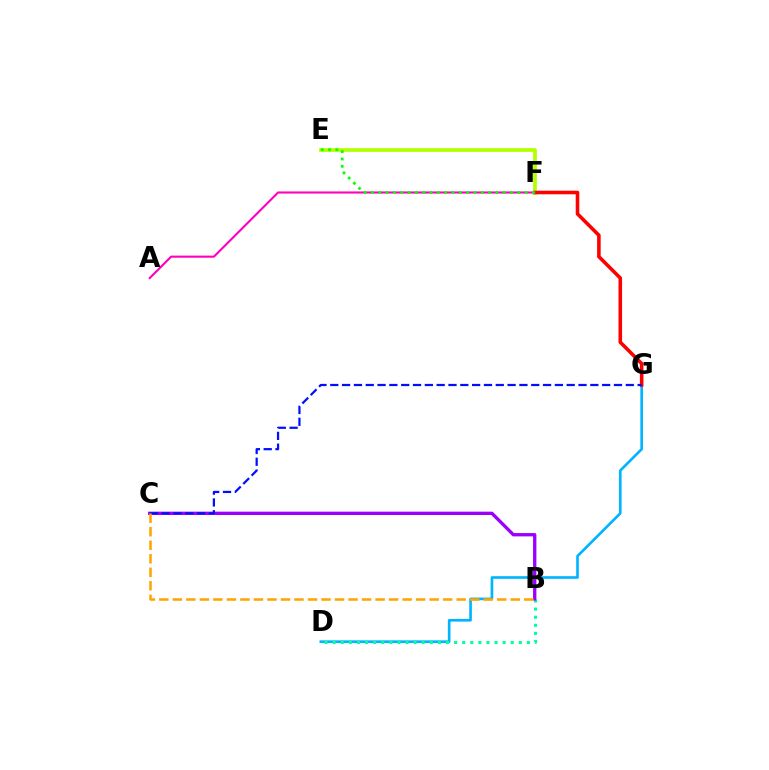{('D', 'G'): [{'color': '#00b5ff', 'line_style': 'solid', 'thickness': 1.91}], ('B', 'D'): [{'color': '#00ff9d', 'line_style': 'dotted', 'thickness': 2.2}], ('E', 'F'): [{'color': '#b3ff00', 'line_style': 'solid', 'thickness': 2.69}, {'color': '#08ff00', 'line_style': 'dotted', 'thickness': 1.99}], ('F', 'G'): [{'color': '#ff0000', 'line_style': 'solid', 'thickness': 2.57}], ('A', 'F'): [{'color': '#ff00bd', 'line_style': 'solid', 'thickness': 1.52}], ('B', 'C'): [{'color': '#9b00ff', 'line_style': 'solid', 'thickness': 2.4}, {'color': '#ffa500', 'line_style': 'dashed', 'thickness': 1.84}], ('C', 'G'): [{'color': '#0010ff', 'line_style': 'dashed', 'thickness': 1.61}]}